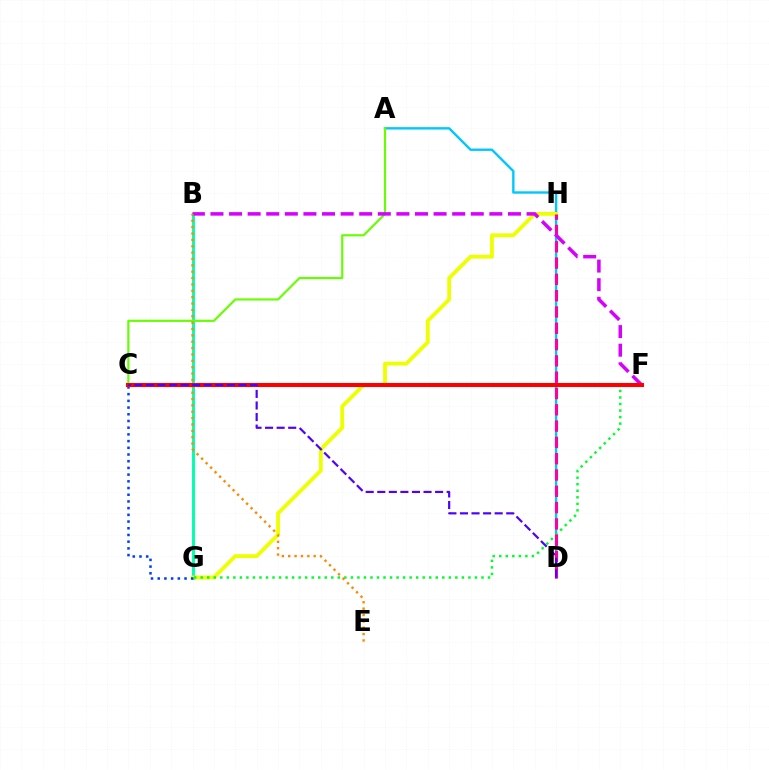{('B', 'G'): [{'color': '#00ffaf', 'line_style': 'solid', 'thickness': 2.12}], ('A', 'D'): [{'color': '#00c7ff', 'line_style': 'solid', 'thickness': 1.71}], ('G', 'H'): [{'color': '#eeff00', 'line_style': 'solid', 'thickness': 2.74}], ('F', 'G'): [{'color': '#00ff27', 'line_style': 'dotted', 'thickness': 1.77}], ('A', 'C'): [{'color': '#66ff00', 'line_style': 'solid', 'thickness': 1.55}], ('D', 'H'): [{'color': '#ff00a0', 'line_style': 'dashed', 'thickness': 2.21}], ('B', 'F'): [{'color': '#d600ff', 'line_style': 'dashed', 'thickness': 2.53}], ('B', 'E'): [{'color': '#ff8800', 'line_style': 'dotted', 'thickness': 1.73}], ('C', 'G'): [{'color': '#003fff', 'line_style': 'dotted', 'thickness': 1.82}], ('C', 'F'): [{'color': '#ff0000', 'line_style': 'solid', 'thickness': 2.91}], ('C', 'D'): [{'color': '#4f00ff', 'line_style': 'dashed', 'thickness': 1.57}]}